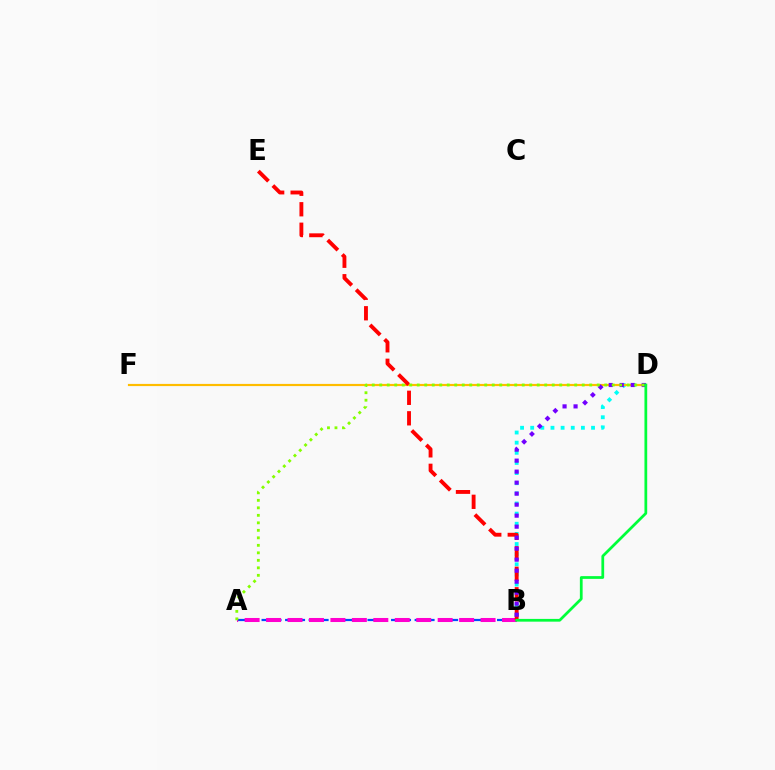{('A', 'B'): [{'color': '#004bff', 'line_style': 'dashed', 'thickness': 1.6}, {'color': '#ff00cf', 'line_style': 'dashed', 'thickness': 2.91}], ('B', 'D'): [{'color': '#00fff6', 'line_style': 'dotted', 'thickness': 2.75}, {'color': '#7200ff', 'line_style': 'dotted', 'thickness': 2.99}, {'color': '#00ff39', 'line_style': 'solid', 'thickness': 1.98}], ('D', 'F'): [{'color': '#ffbd00', 'line_style': 'solid', 'thickness': 1.57}], ('B', 'E'): [{'color': '#ff0000', 'line_style': 'dashed', 'thickness': 2.78}], ('A', 'D'): [{'color': '#84ff00', 'line_style': 'dotted', 'thickness': 2.04}]}